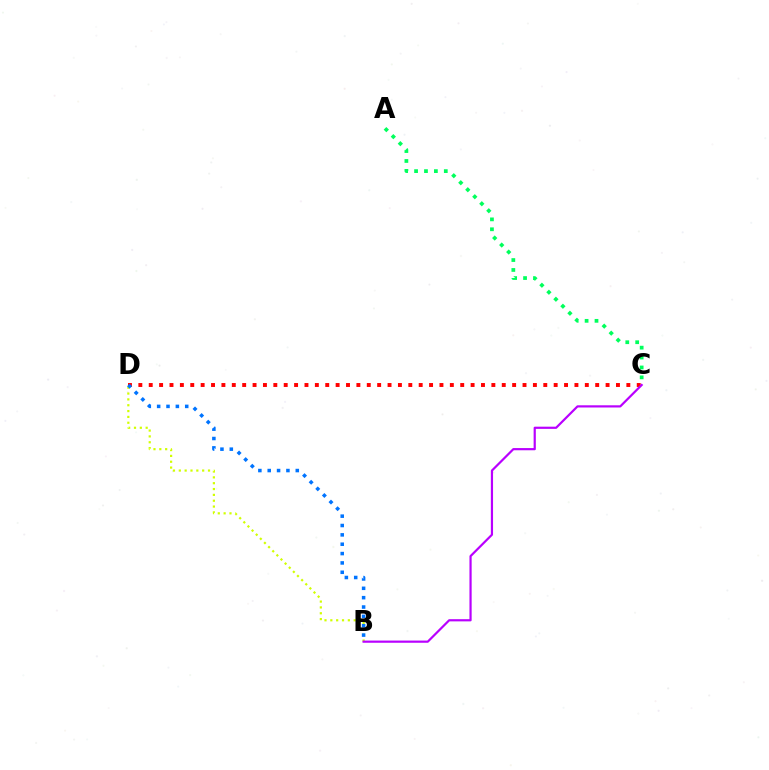{('A', 'C'): [{'color': '#00ff5c', 'line_style': 'dotted', 'thickness': 2.69}], ('C', 'D'): [{'color': '#ff0000', 'line_style': 'dotted', 'thickness': 2.82}], ('B', 'D'): [{'color': '#d1ff00', 'line_style': 'dotted', 'thickness': 1.59}, {'color': '#0074ff', 'line_style': 'dotted', 'thickness': 2.54}], ('B', 'C'): [{'color': '#b900ff', 'line_style': 'solid', 'thickness': 1.58}]}